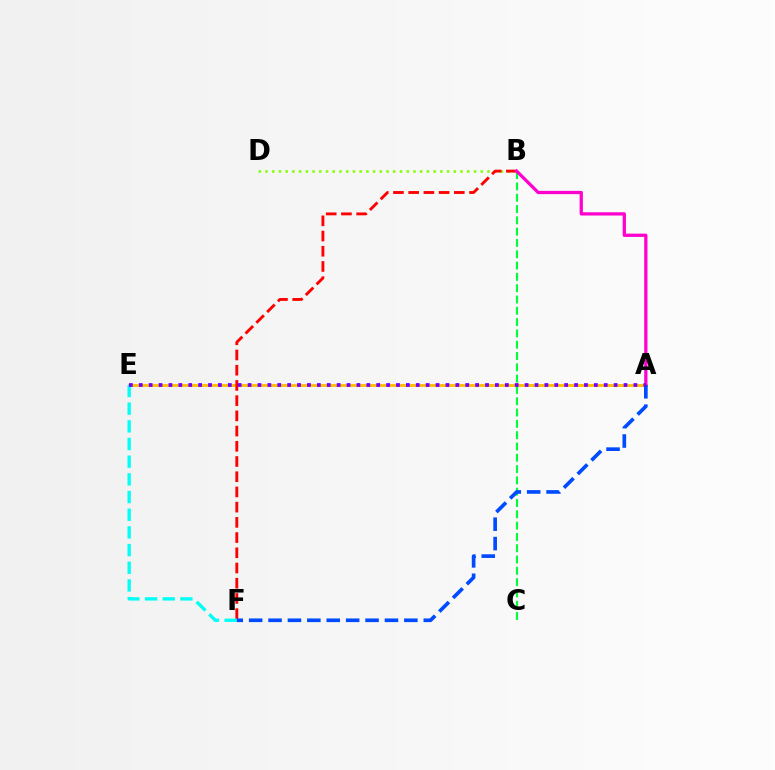{('B', 'D'): [{'color': '#84ff00', 'line_style': 'dotted', 'thickness': 1.83}], ('A', 'E'): [{'color': '#ffbd00', 'line_style': 'solid', 'thickness': 2.04}, {'color': '#7200ff', 'line_style': 'dotted', 'thickness': 2.69}], ('B', 'F'): [{'color': '#ff0000', 'line_style': 'dashed', 'thickness': 2.07}], ('B', 'C'): [{'color': '#00ff39', 'line_style': 'dashed', 'thickness': 1.54}], ('E', 'F'): [{'color': '#00fff6', 'line_style': 'dashed', 'thickness': 2.4}], ('A', 'B'): [{'color': '#ff00cf', 'line_style': 'solid', 'thickness': 2.35}], ('A', 'F'): [{'color': '#004bff', 'line_style': 'dashed', 'thickness': 2.64}]}